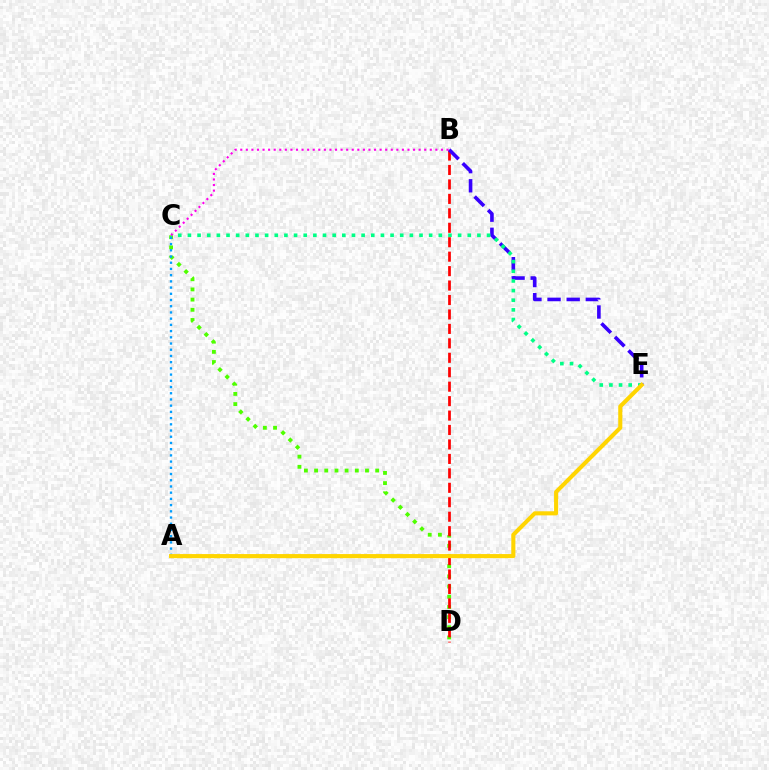{('C', 'D'): [{'color': '#4fff00', 'line_style': 'dotted', 'thickness': 2.77}], ('B', 'D'): [{'color': '#ff0000', 'line_style': 'dashed', 'thickness': 1.96}], ('A', 'C'): [{'color': '#009eff', 'line_style': 'dotted', 'thickness': 1.69}], ('B', 'E'): [{'color': '#3700ff', 'line_style': 'dashed', 'thickness': 2.6}], ('C', 'E'): [{'color': '#00ff86', 'line_style': 'dotted', 'thickness': 2.62}], ('B', 'C'): [{'color': '#ff00ed', 'line_style': 'dotted', 'thickness': 1.51}], ('A', 'E'): [{'color': '#ffd500', 'line_style': 'solid', 'thickness': 2.95}]}